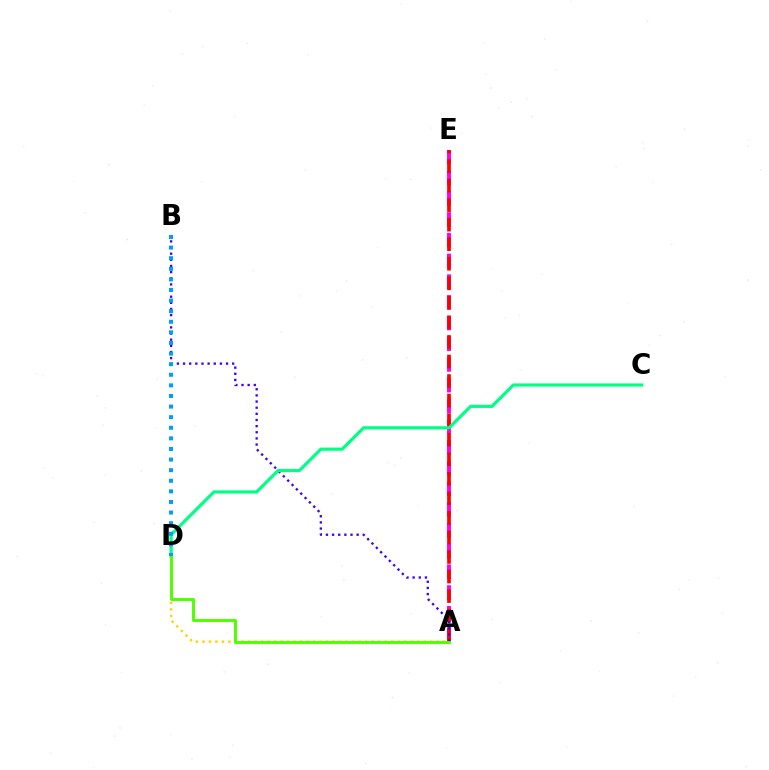{('A', 'E'): [{'color': '#ff00ed', 'line_style': 'dashed', 'thickness': 2.82}, {'color': '#ff0000', 'line_style': 'dashed', 'thickness': 2.66}], ('A', 'D'): [{'color': '#ffd500', 'line_style': 'dotted', 'thickness': 1.77}, {'color': '#4fff00', 'line_style': 'solid', 'thickness': 2.11}], ('A', 'B'): [{'color': '#3700ff', 'line_style': 'dotted', 'thickness': 1.67}], ('C', 'D'): [{'color': '#00ff86', 'line_style': 'solid', 'thickness': 2.29}], ('B', 'D'): [{'color': '#009eff', 'line_style': 'dotted', 'thickness': 2.88}]}